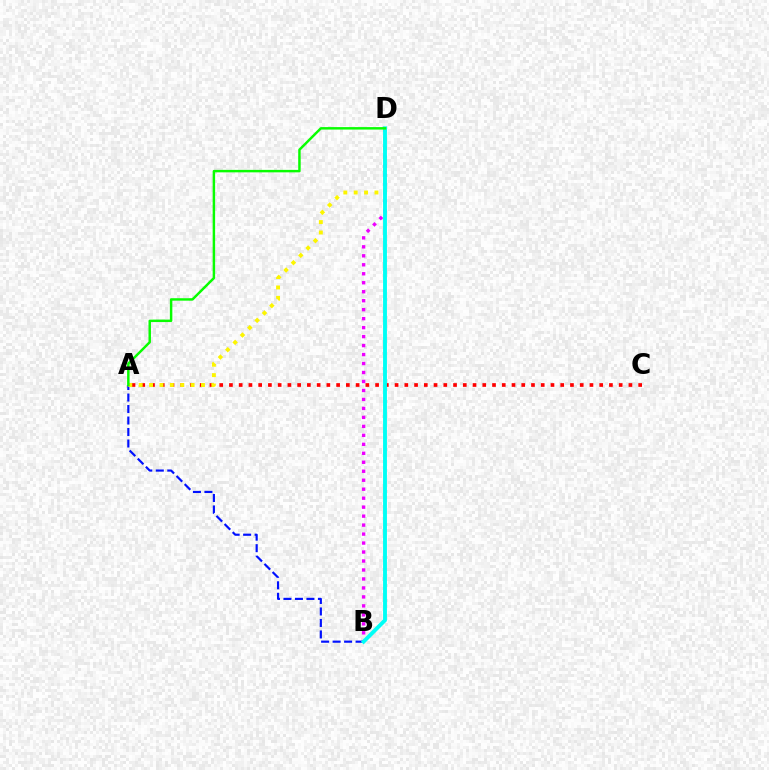{('B', 'D'): [{'color': '#ee00ff', 'line_style': 'dotted', 'thickness': 2.44}, {'color': '#00fff6', 'line_style': 'solid', 'thickness': 2.79}], ('A', 'B'): [{'color': '#0010ff', 'line_style': 'dashed', 'thickness': 1.56}], ('A', 'C'): [{'color': '#ff0000', 'line_style': 'dotted', 'thickness': 2.65}], ('A', 'D'): [{'color': '#fcf500', 'line_style': 'dotted', 'thickness': 2.82}, {'color': '#08ff00', 'line_style': 'solid', 'thickness': 1.77}]}